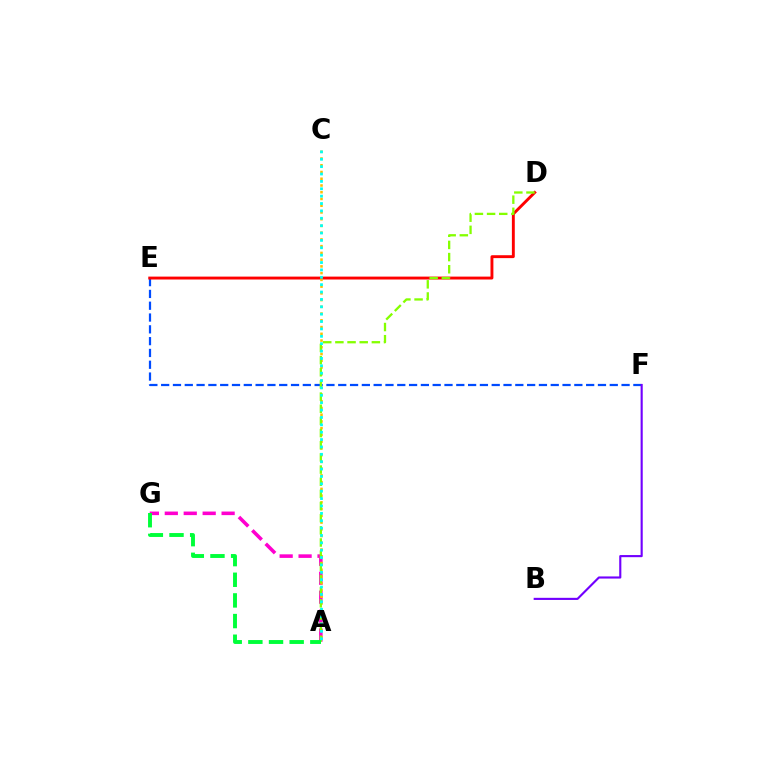{('E', 'F'): [{'color': '#004bff', 'line_style': 'dashed', 'thickness': 1.6}], ('D', 'E'): [{'color': '#ff0000', 'line_style': 'solid', 'thickness': 2.09}], ('A', 'G'): [{'color': '#ff00cf', 'line_style': 'dashed', 'thickness': 2.57}, {'color': '#00ff39', 'line_style': 'dashed', 'thickness': 2.81}], ('A', 'C'): [{'color': '#ffbd00', 'line_style': 'dotted', 'thickness': 1.83}, {'color': '#00fff6', 'line_style': 'dotted', 'thickness': 2.0}], ('A', 'D'): [{'color': '#84ff00', 'line_style': 'dashed', 'thickness': 1.65}], ('B', 'F'): [{'color': '#7200ff', 'line_style': 'solid', 'thickness': 1.53}]}